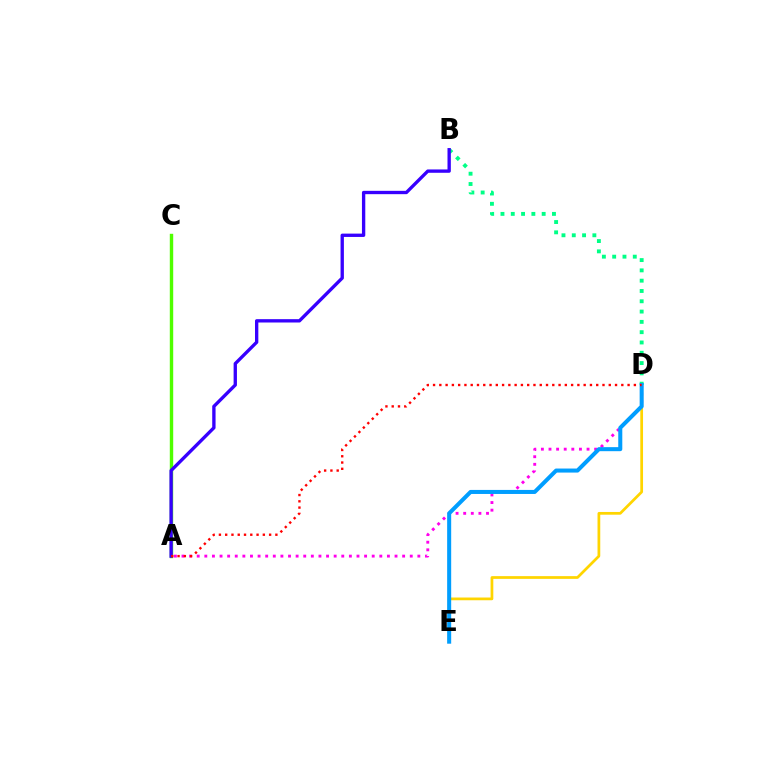{('A', 'D'): [{'color': '#ff00ed', 'line_style': 'dotted', 'thickness': 2.07}, {'color': '#ff0000', 'line_style': 'dotted', 'thickness': 1.71}], ('D', 'E'): [{'color': '#ffd500', 'line_style': 'solid', 'thickness': 1.97}, {'color': '#009eff', 'line_style': 'solid', 'thickness': 2.91}], ('A', 'C'): [{'color': '#4fff00', 'line_style': 'solid', 'thickness': 2.46}], ('B', 'D'): [{'color': '#00ff86', 'line_style': 'dotted', 'thickness': 2.8}], ('A', 'B'): [{'color': '#3700ff', 'line_style': 'solid', 'thickness': 2.4}]}